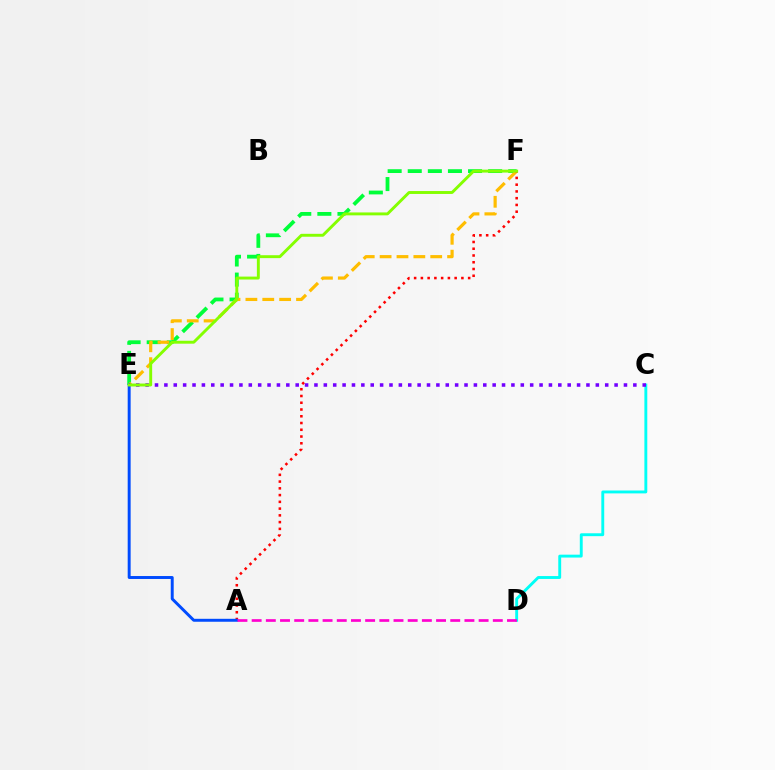{('E', 'F'): [{'color': '#00ff39', 'line_style': 'dashed', 'thickness': 2.73}, {'color': '#ffbd00', 'line_style': 'dashed', 'thickness': 2.29}, {'color': '#84ff00', 'line_style': 'solid', 'thickness': 2.1}], ('C', 'D'): [{'color': '#00fff6', 'line_style': 'solid', 'thickness': 2.08}], ('A', 'F'): [{'color': '#ff0000', 'line_style': 'dotted', 'thickness': 1.83}], ('C', 'E'): [{'color': '#7200ff', 'line_style': 'dotted', 'thickness': 2.55}], ('A', 'E'): [{'color': '#004bff', 'line_style': 'solid', 'thickness': 2.12}], ('A', 'D'): [{'color': '#ff00cf', 'line_style': 'dashed', 'thickness': 1.93}]}